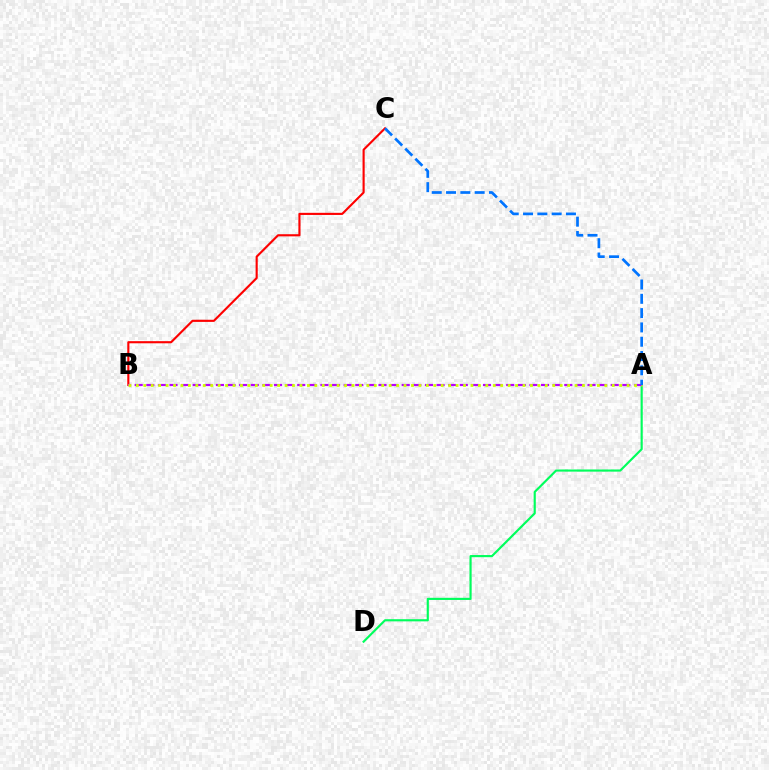{('B', 'C'): [{'color': '#ff0000', 'line_style': 'solid', 'thickness': 1.53}], ('A', 'D'): [{'color': '#00ff5c', 'line_style': 'solid', 'thickness': 1.55}], ('A', 'B'): [{'color': '#b900ff', 'line_style': 'dashed', 'thickness': 1.58}, {'color': '#d1ff00', 'line_style': 'dotted', 'thickness': 2.02}], ('A', 'C'): [{'color': '#0074ff', 'line_style': 'dashed', 'thickness': 1.94}]}